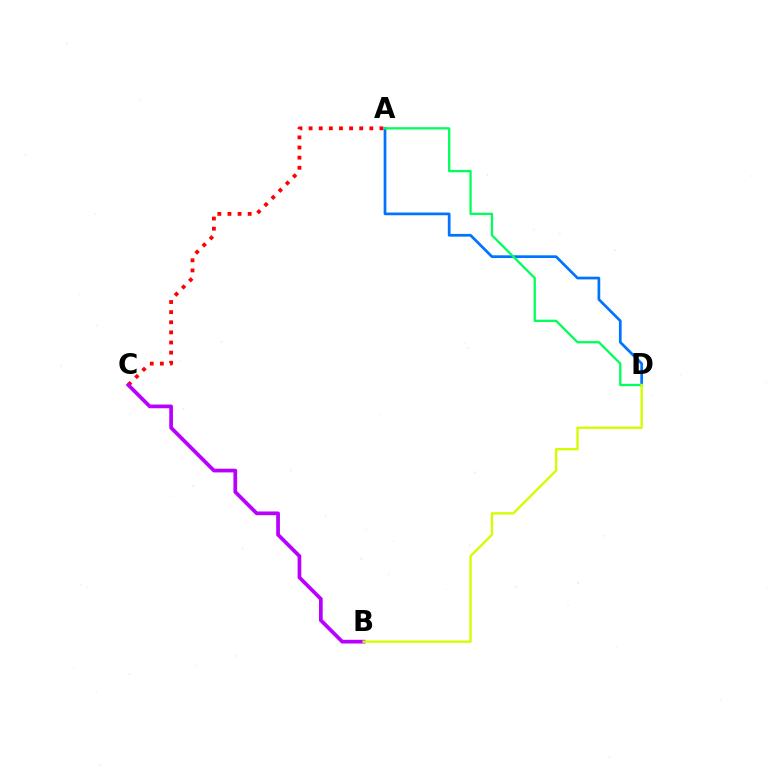{('A', 'C'): [{'color': '#ff0000', 'line_style': 'dotted', 'thickness': 2.75}], ('A', 'D'): [{'color': '#0074ff', 'line_style': 'solid', 'thickness': 1.96}, {'color': '#00ff5c', 'line_style': 'solid', 'thickness': 1.65}], ('B', 'C'): [{'color': '#b900ff', 'line_style': 'solid', 'thickness': 2.67}], ('B', 'D'): [{'color': '#d1ff00', 'line_style': 'solid', 'thickness': 1.69}]}